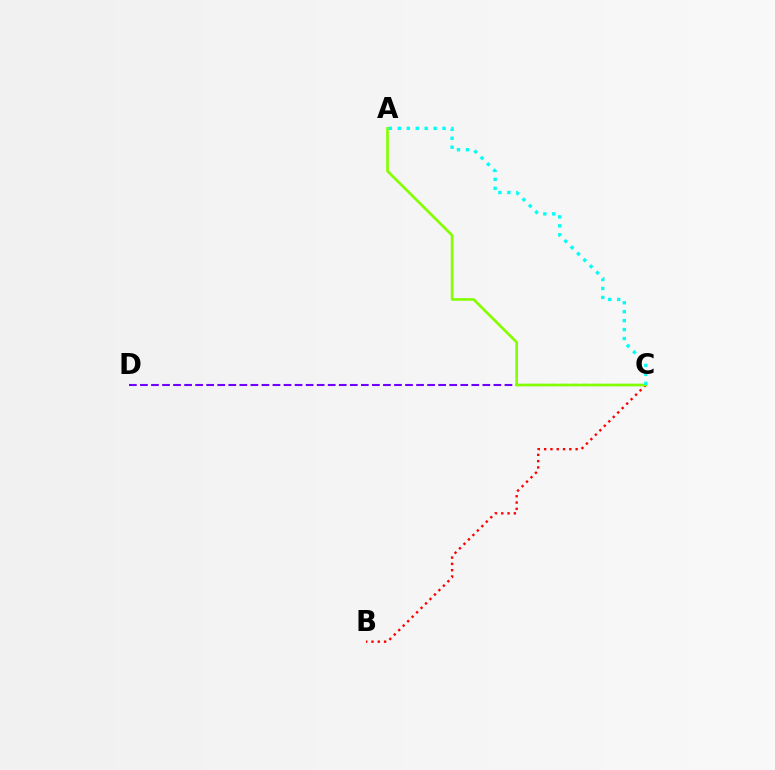{('C', 'D'): [{'color': '#7200ff', 'line_style': 'dashed', 'thickness': 1.5}], ('B', 'C'): [{'color': '#ff0000', 'line_style': 'dotted', 'thickness': 1.71}], ('A', 'C'): [{'color': '#84ff00', 'line_style': 'solid', 'thickness': 1.92}, {'color': '#00fff6', 'line_style': 'dotted', 'thickness': 2.43}]}